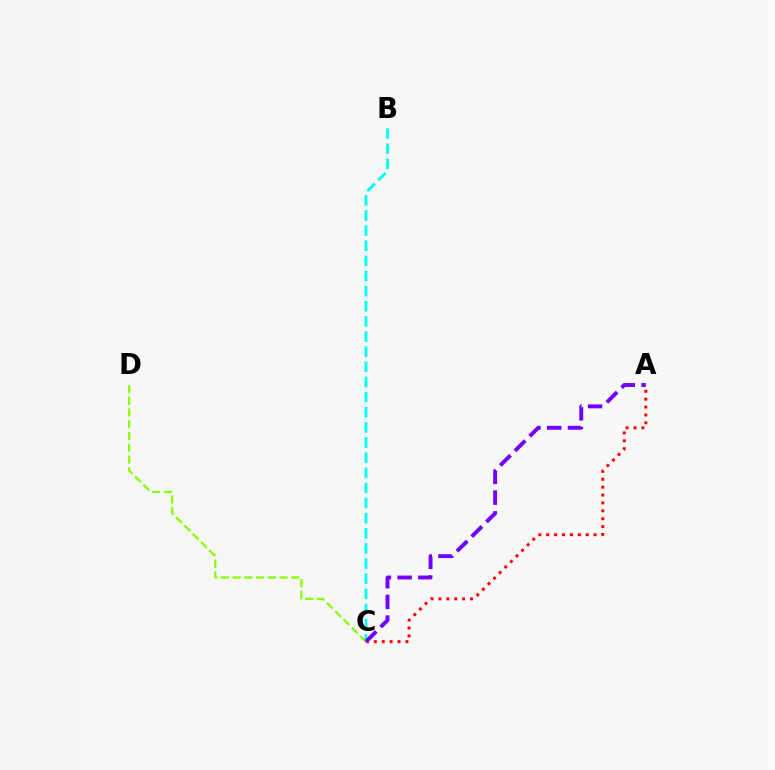{('B', 'C'): [{'color': '#00fff6', 'line_style': 'dashed', 'thickness': 2.06}], ('A', 'C'): [{'color': '#ff0000', 'line_style': 'dotted', 'thickness': 2.15}, {'color': '#7200ff', 'line_style': 'dashed', 'thickness': 2.82}], ('C', 'D'): [{'color': '#84ff00', 'line_style': 'dashed', 'thickness': 1.59}]}